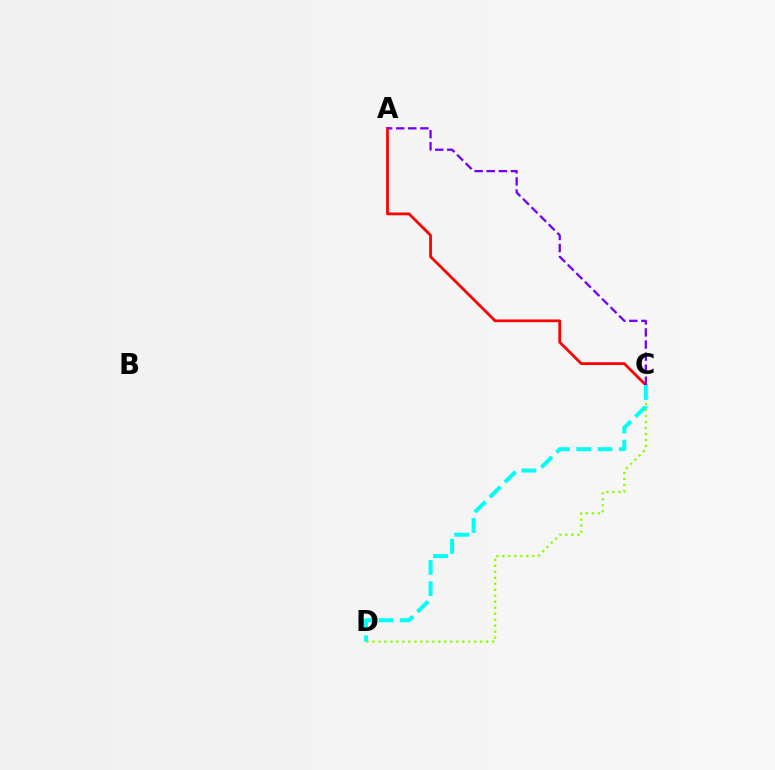{('C', 'D'): [{'color': '#84ff00', 'line_style': 'dotted', 'thickness': 1.63}, {'color': '#00fff6', 'line_style': 'dashed', 'thickness': 2.89}], ('A', 'C'): [{'color': '#ff0000', 'line_style': 'solid', 'thickness': 2.0}, {'color': '#7200ff', 'line_style': 'dashed', 'thickness': 1.64}]}